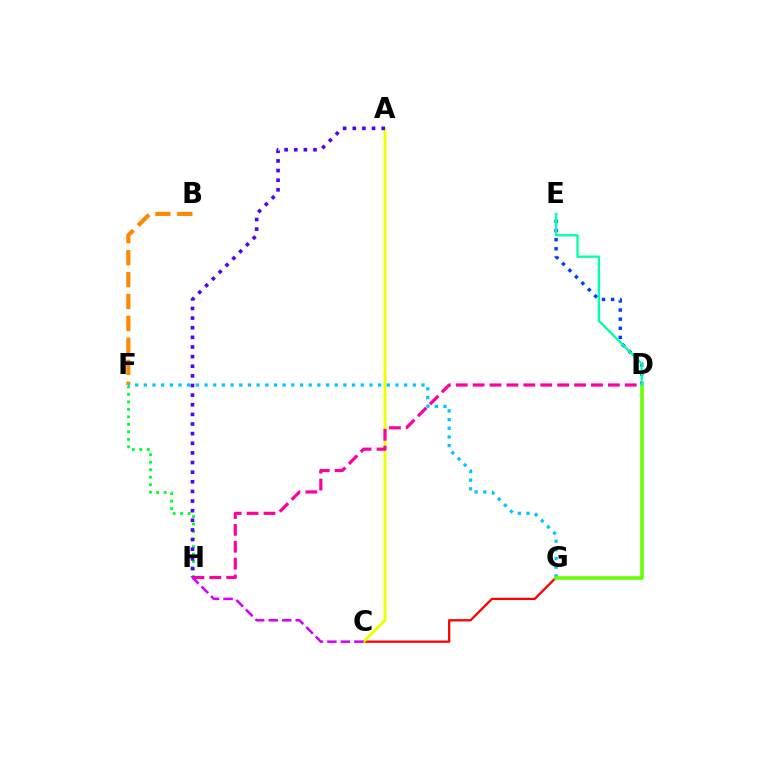{('C', 'G'): [{'color': '#ff0000', 'line_style': 'solid', 'thickness': 1.64}], ('F', 'H'): [{'color': '#00ff27', 'line_style': 'dotted', 'thickness': 2.03}], ('A', 'C'): [{'color': '#eeff00', 'line_style': 'solid', 'thickness': 2.11}], ('D', 'E'): [{'color': '#003fff', 'line_style': 'dotted', 'thickness': 2.48}, {'color': '#00ffaf', 'line_style': 'solid', 'thickness': 1.67}], ('A', 'H'): [{'color': '#4f00ff', 'line_style': 'dotted', 'thickness': 2.62}], ('D', 'H'): [{'color': '#ff00a0', 'line_style': 'dashed', 'thickness': 2.3}], ('B', 'F'): [{'color': '#ff8800', 'line_style': 'dashed', 'thickness': 2.98}], ('C', 'H'): [{'color': '#d600ff', 'line_style': 'dashed', 'thickness': 1.83}], ('F', 'G'): [{'color': '#00c7ff', 'line_style': 'dotted', 'thickness': 2.36}], ('D', 'G'): [{'color': '#66ff00', 'line_style': 'solid', 'thickness': 2.55}]}